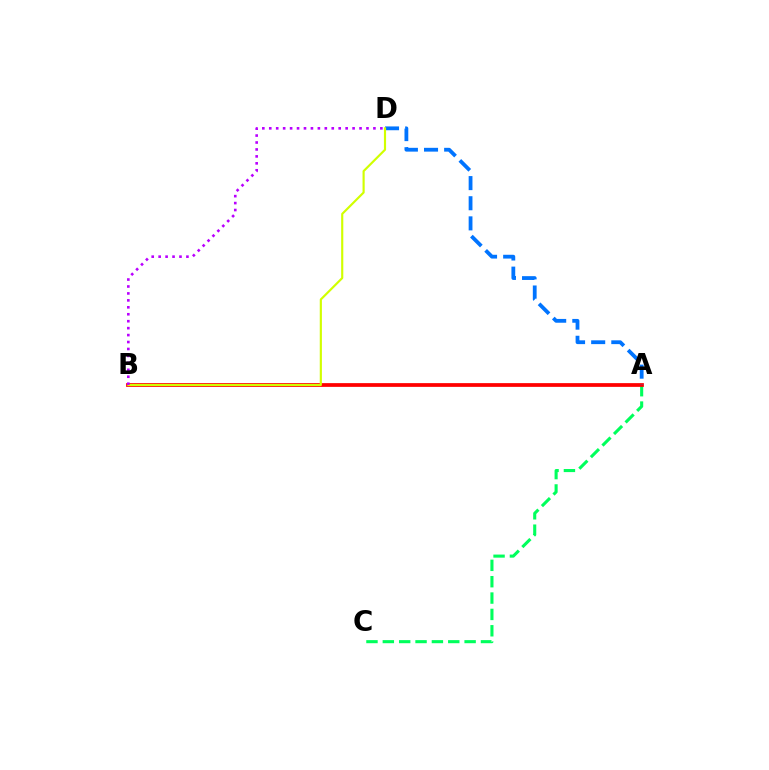{('A', 'C'): [{'color': '#00ff5c', 'line_style': 'dashed', 'thickness': 2.22}], ('A', 'B'): [{'color': '#ff0000', 'line_style': 'solid', 'thickness': 2.7}], ('A', 'D'): [{'color': '#0074ff', 'line_style': 'dashed', 'thickness': 2.73}], ('B', 'D'): [{'color': '#d1ff00', 'line_style': 'solid', 'thickness': 1.55}, {'color': '#b900ff', 'line_style': 'dotted', 'thickness': 1.89}]}